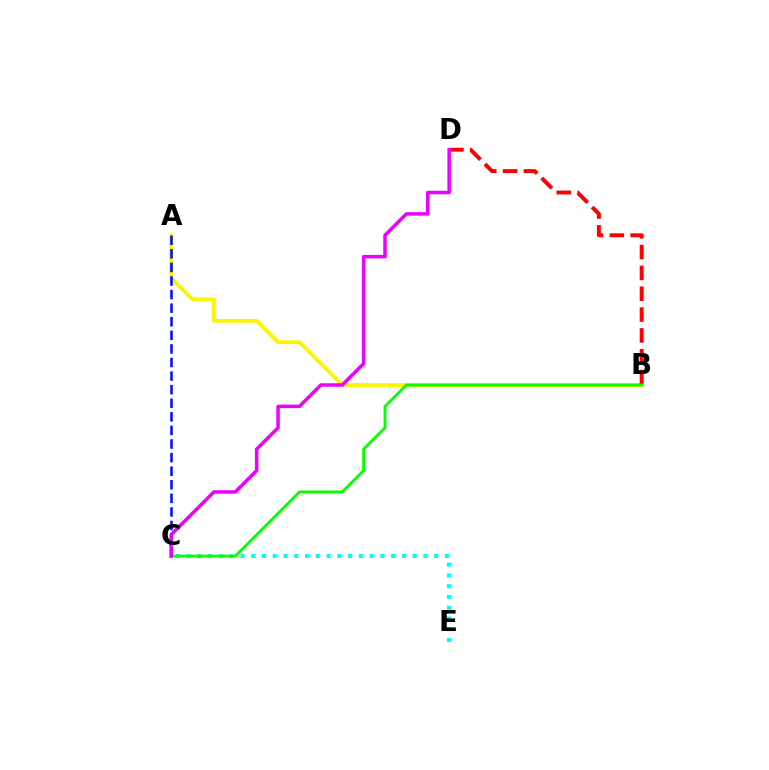{('A', 'B'): [{'color': '#fcf500', 'line_style': 'solid', 'thickness': 2.74}], ('B', 'D'): [{'color': '#ff0000', 'line_style': 'dashed', 'thickness': 2.83}], ('C', 'E'): [{'color': '#00fff6', 'line_style': 'dotted', 'thickness': 2.92}], ('B', 'C'): [{'color': '#08ff00', 'line_style': 'solid', 'thickness': 2.06}], ('A', 'C'): [{'color': '#0010ff', 'line_style': 'dashed', 'thickness': 1.85}], ('C', 'D'): [{'color': '#ee00ff', 'line_style': 'solid', 'thickness': 2.53}]}